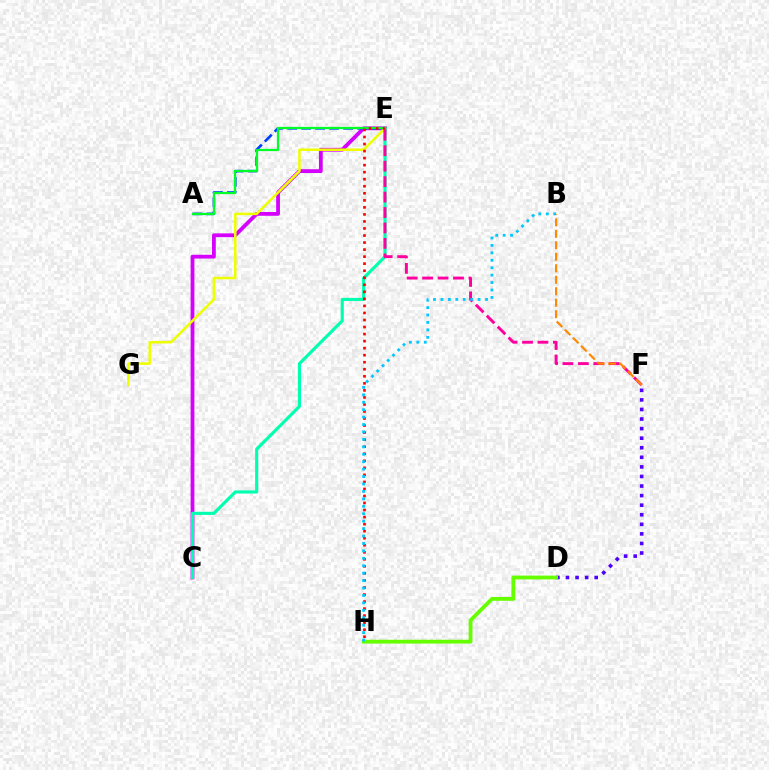{('C', 'E'): [{'color': '#d600ff', 'line_style': 'solid', 'thickness': 2.73}, {'color': '#00ffaf', 'line_style': 'solid', 'thickness': 2.26}], ('E', 'G'): [{'color': '#eeff00', 'line_style': 'solid', 'thickness': 1.81}], ('A', 'E'): [{'color': '#003fff', 'line_style': 'dashed', 'thickness': 1.9}, {'color': '#00ff27', 'line_style': 'solid', 'thickness': 1.6}], ('E', 'H'): [{'color': '#ff0000', 'line_style': 'dotted', 'thickness': 1.91}], ('D', 'F'): [{'color': '#4f00ff', 'line_style': 'dotted', 'thickness': 2.6}], ('D', 'H'): [{'color': '#66ff00', 'line_style': 'solid', 'thickness': 2.75}], ('E', 'F'): [{'color': '#ff00a0', 'line_style': 'dashed', 'thickness': 2.1}], ('B', 'H'): [{'color': '#00c7ff', 'line_style': 'dotted', 'thickness': 2.02}], ('B', 'F'): [{'color': '#ff8800', 'line_style': 'dashed', 'thickness': 1.56}]}